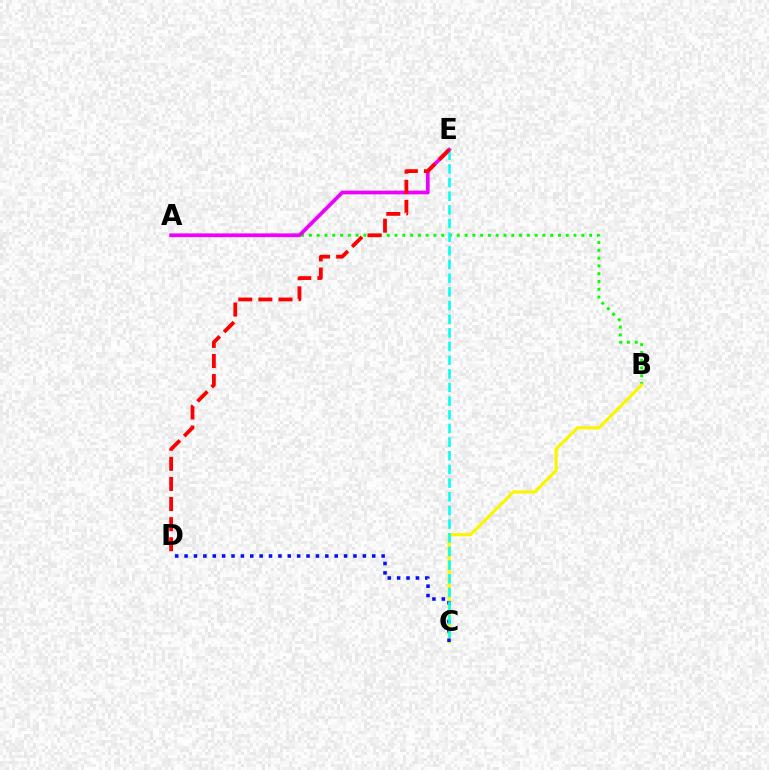{('A', 'B'): [{'color': '#08ff00', 'line_style': 'dotted', 'thickness': 2.11}], ('A', 'E'): [{'color': '#ee00ff', 'line_style': 'solid', 'thickness': 2.69}], ('B', 'C'): [{'color': '#fcf500', 'line_style': 'solid', 'thickness': 2.28}], ('C', 'D'): [{'color': '#0010ff', 'line_style': 'dotted', 'thickness': 2.55}], ('C', 'E'): [{'color': '#00fff6', 'line_style': 'dashed', 'thickness': 1.86}], ('D', 'E'): [{'color': '#ff0000', 'line_style': 'dashed', 'thickness': 2.73}]}